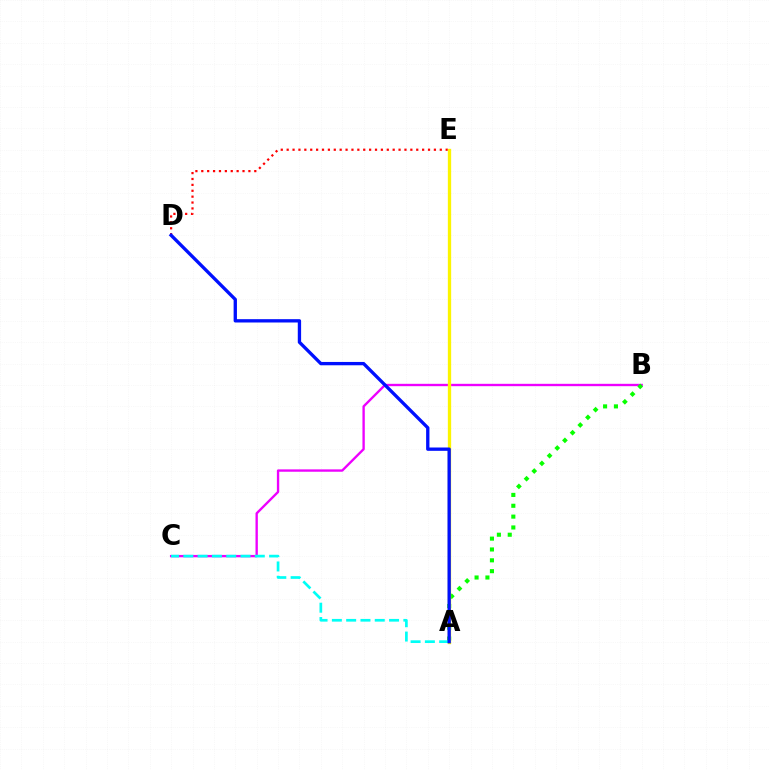{('D', 'E'): [{'color': '#ff0000', 'line_style': 'dotted', 'thickness': 1.6}], ('B', 'C'): [{'color': '#ee00ff', 'line_style': 'solid', 'thickness': 1.7}], ('A', 'B'): [{'color': '#08ff00', 'line_style': 'dotted', 'thickness': 2.95}], ('A', 'E'): [{'color': '#fcf500', 'line_style': 'solid', 'thickness': 2.39}], ('A', 'C'): [{'color': '#00fff6', 'line_style': 'dashed', 'thickness': 1.94}], ('A', 'D'): [{'color': '#0010ff', 'line_style': 'solid', 'thickness': 2.39}]}